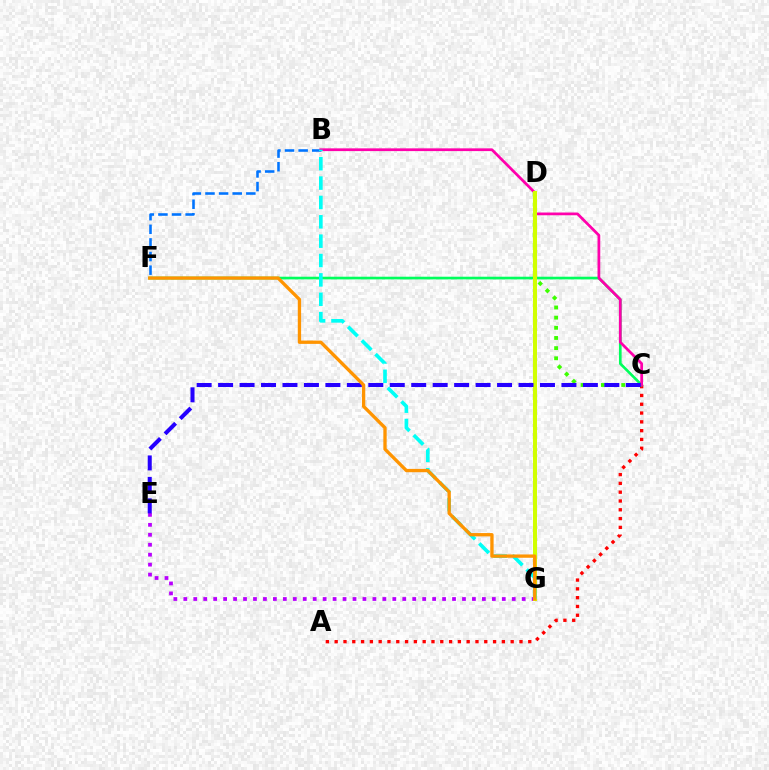{('A', 'C'): [{'color': '#ff0000', 'line_style': 'dotted', 'thickness': 2.39}], ('B', 'F'): [{'color': '#0074ff', 'line_style': 'dashed', 'thickness': 1.85}], ('C', 'F'): [{'color': '#00ff5c', 'line_style': 'solid', 'thickness': 1.92}], ('B', 'C'): [{'color': '#ff00ac', 'line_style': 'solid', 'thickness': 1.98}], ('C', 'D'): [{'color': '#3dff00', 'line_style': 'dotted', 'thickness': 2.76}], ('E', 'G'): [{'color': '#b900ff', 'line_style': 'dotted', 'thickness': 2.7}], ('D', 'G'): [{'color': '#d1ff00', 'line_style': 'solid', 'thickness': 2.91}], ('B', 'G'): [{'color': '#00fff6', 'line_style': 'dashed', 'thickness': 2.63}], ('C', 'E'): [{'color': '#2500ff', 'line_style': 'dashed', 'thickness': 2.92}], ('F', 'G'): [{'color': '#ff9400', 'line_style': 'solid', 'thickness': 2.39}]}